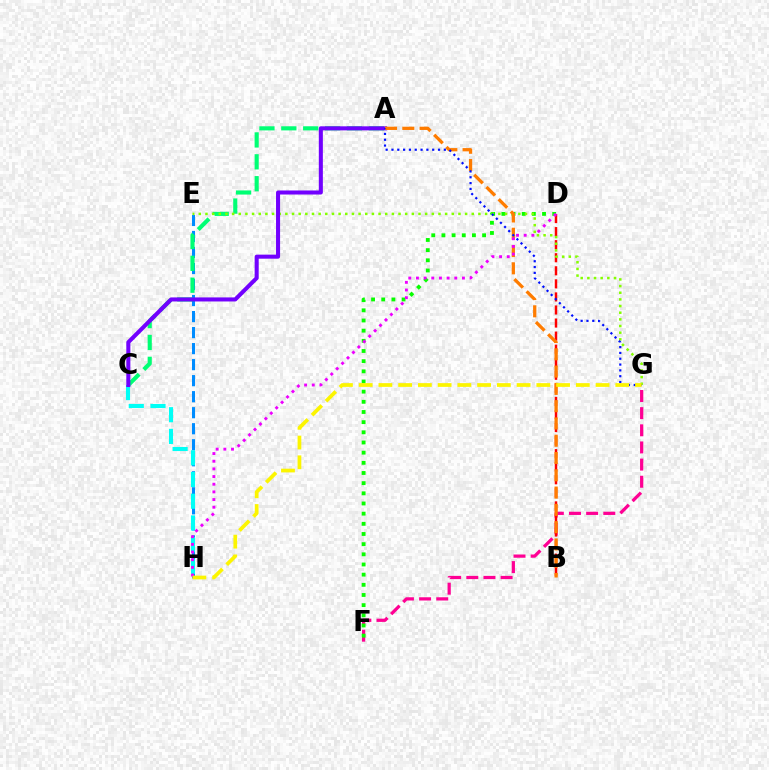{('F', 'G'): [{'color': '#ff0094', 'line_style': 'dashed', 'thickness': 2.33}], ('D', 'F'): [{'color': '#08ff00', 'line_style': 'dotted', 'thickness': 2.76}], ('E', 'H'): [{'color': '#008cff', 'line_style': 'dashed', 'thickness': 2.18}], ('A', 'C'): [{'color': '#00ff74', 'line_style': 'dashed', 'thickness': 2.97}, {'color': '#7200ff', 'line_style': 'solid', 'thickness': 2.92}], ('C', 'H'): [{'color': '#00fff6', 'line_style': 'dashed', 'thickness': 2.95}], ('B', 'D'): [{'color': '#ff0000', 'line_style': 'dashed', 'thickness': 1.77}], ('E', 'G'): [{'color': '#84ff00', 'line_style': 'dotted', 'thickness': 1.81}], ('A', 'B'): [{'color': '#ff7c00', 'line_style': 'dashed', 'thickness': 2.35}], ('A', 'G'): [{'color': '#0010ff', 'line_style': 'dotted', 'thickness': 1.58}], ('D', 'H'): [{'color': '#ee00ff', 'line_style': 'dotted', 'thickness': 2.08}], ('G', 'H'): [{'color': '#fcf500', 'line_style': 'dashed', 'thickness': 2.68}]}